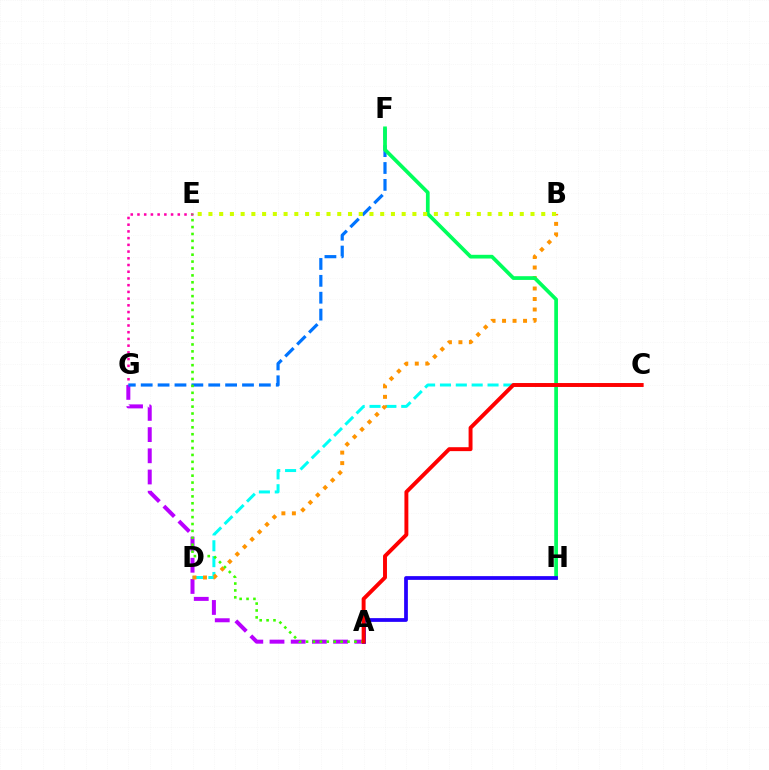{('C', 'D'): [{'color': '#00fff6', 'line_style': 'dashed', 'thickness': 2.15}], ('A', 'G'): [{'color': '#b900ff', 'line_style': 'dashed', 'thickness': 2.88}], ('E', 'G'): [{'color': '#ff00ac', 'line_style': 'dotted', 'thickness': 1.83}], ('F', 'G'): [{'color': '#0074ff', 'line_style': 'dashed', 'thickness': 2.29}], ('B', 'D'): [{'color': '#ff9400', 'line_style': 'dotted', 'thickness': 2.85}], ('F', 'H'): [{'color': '#00ff5c', 'line_style': 'solid', 'thickness': 2.68}], ('A', 'H'): [{'color': '#2500ff', 'line_style': 'solid', 'thickness': 2.7}], ('A', 'E'): [{'color': '#3dff00', 'line_style': 'dotted', 'thickness': 1.88}], ('B', 'E'): [{'color': '#d1ff00', 'line_style': 'dotted', 'thickness': 2.92}], ('A', 'C'): [{'color': '#ff0000', 'line_style': 'solid', 'thickness': 2.82}]}